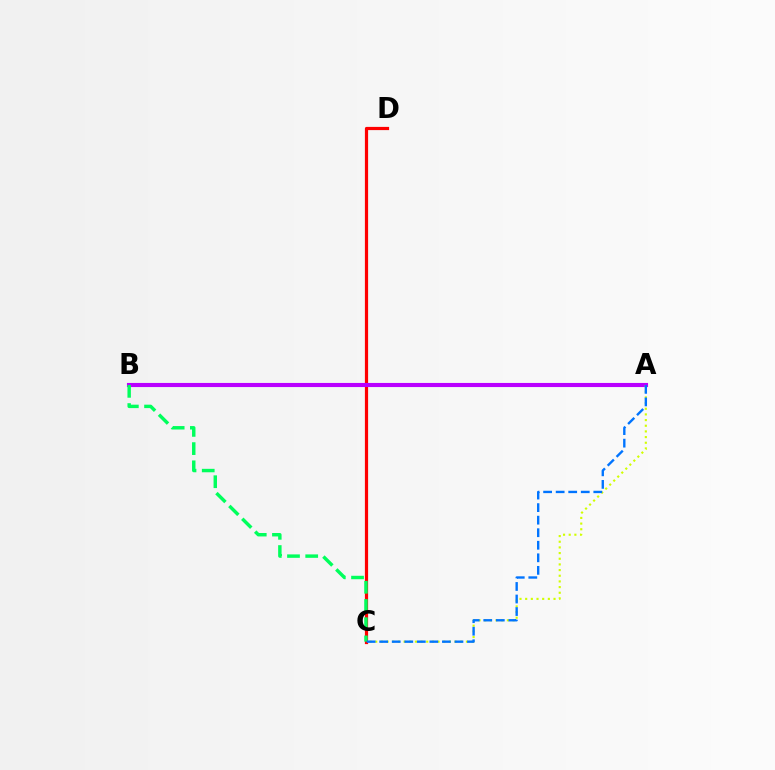{('C', 'D'): [{'color': '#ff0000', 'line_style': 'solid', 'thickness': 2.3}], ('A', 'B'): [{'color': '#b900ff', 'line_style': 'solid', 'thickness': 2.96}], ('A', 'C'): [{'color': '#d1ff00', 'line_style': 'dotted', 'thickness': 1.54}, {'color': '#0074ff', 'line_style': 'dashed', 'thickness': 1.7}], ('B', 'C'): [{'color': '#00ff5c', 'line_style': 'dashed', 'thickness': 2.47}]}